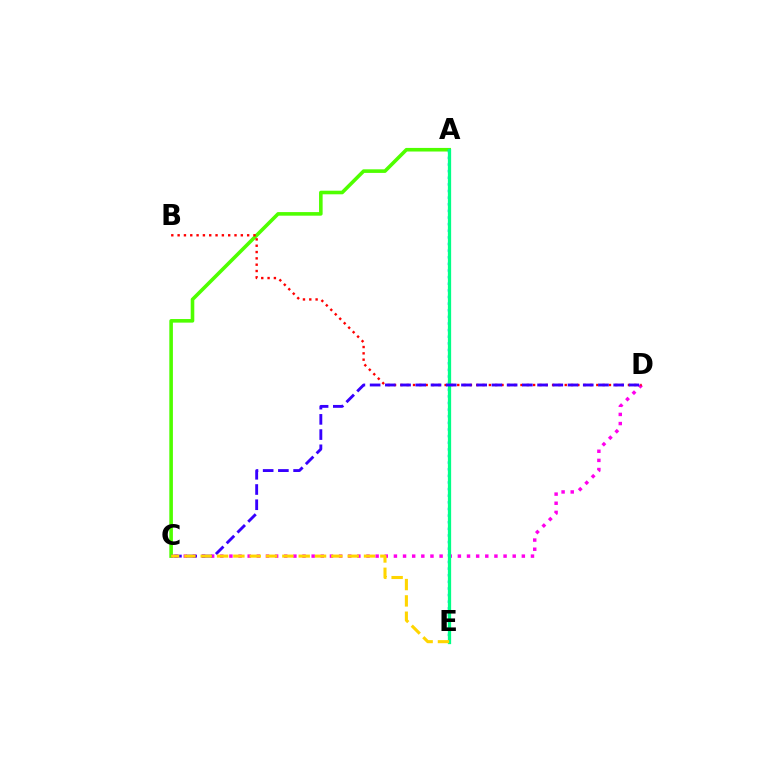{('A', 'C'): [{'color': '#4fff00', 'line_style': 'solid', 'thickness': 2.59}], ('C', 'D'): [{'color': '#ff00ed', 'line_style': 'dotted', 'thickness': 2.48}, {'color': '#3700ff', 'line_style': 'dashed', 'thickness': 2.07}], ('B', 'D'): [{'color': '#ff0000', 'line_style': 'dotted', 'thickness': 1.72}], ('A', 'E'): [{'color': '#009eff', 'line_style': 'dotted', 'thickness': 1.8}, {'color': '#00ff86', 'line_style': 'solid', 'thickness': 2.35}], ('C', 'E'): [{'color': '#ffd500', 'line_style': 'dashed', 'thickness': 2.22}]}